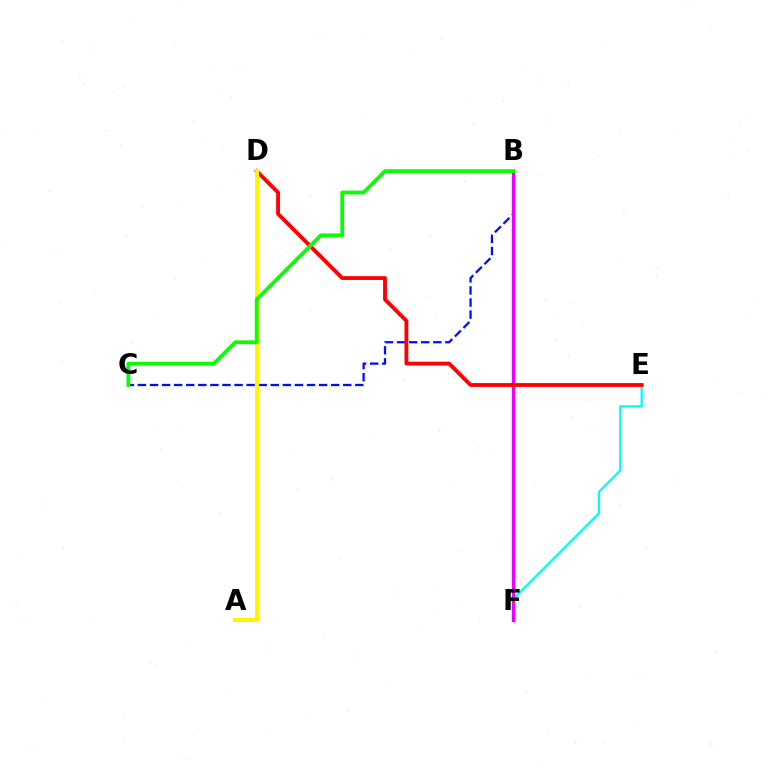{('B', 'C'): [{'color': '#0010ff', 'line_style': 'dashed', 'thickness': 1.64}, {'color': '#08ff00', 'line_style': 'solid', 'thickness': 2.7}], ('E', 'F'): [{'color': '#00fff6', 'line_style': 'solid', 'thickness': 1.66}], ('B', 'F'): [{'color': '#ee00ff', 'line_style': 'solid', 'thickness': 2.4}], ('D', 'E'): [{'color': '#ff0000', 'line_style': 'solid', 'thickness': 2.76}], ('A', 'D'): [{'color': '#fcf500', 'line_style': 'solid', 'thickness': 2.84}]}